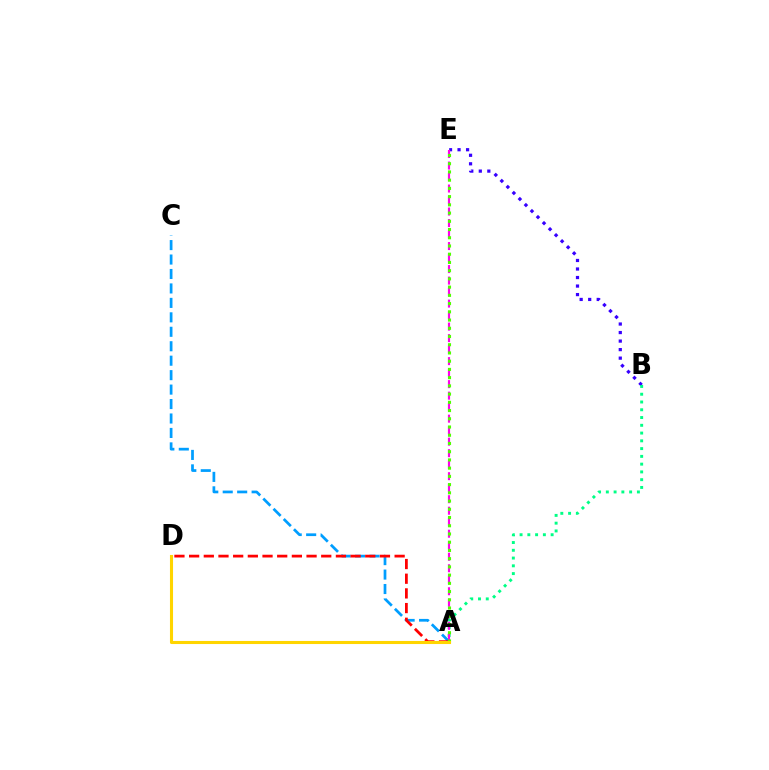{('A', 'C'): [{'color': '#009eff', 'line_style': 'dashed', 'thickness': 1.96}], ('B', 'E'): [{'color': '#3700ff', 'line_style': 'dotted', 'thickness': 2.32}], ('A', 'D'): [{'color': '#ff0000', 'line_style': 'dashed', 'thickness': 1.99}, {'color': '#ffd500', 'line_style': 'solid', 'thickness': 2.22}], ('A', 'B'): [{'color': '#00ff86', 'line_style': 'dotted', 'thickness': 2.11}], ('A', 'E'): [{'color': '#ff00ed', 'line_style': 'dashed', 'thickness': 1.56}, {'color': '#4fff00', 'line_style': 'dotted', 'thickness': 2.24}]}